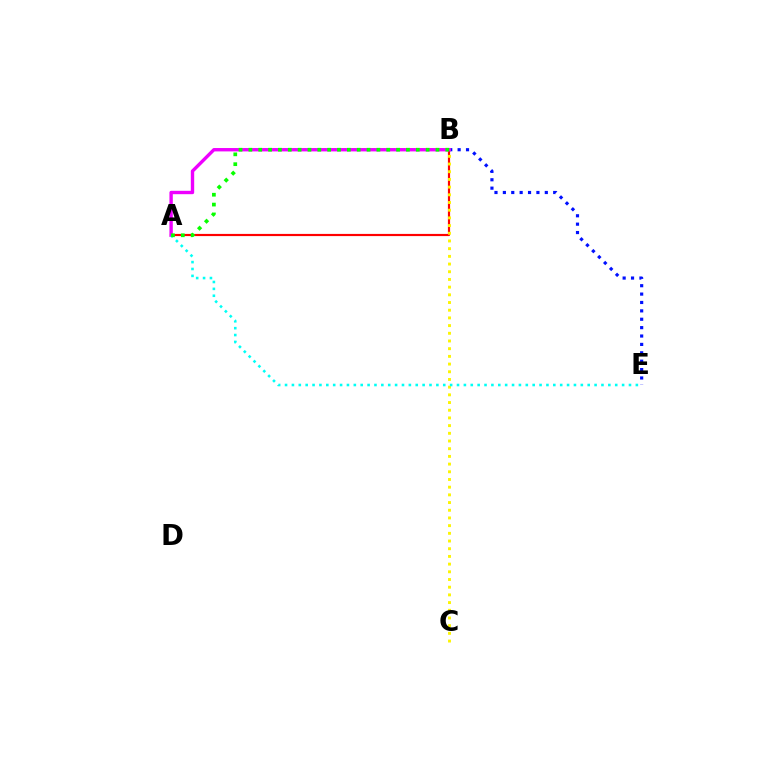{('A', 'B'): [{'color': '#ff0000', 'line_style': 'solid', 'thickness': 1.57}, {'color': '#ee00ff', 'line_style': 'solid', 'thickness': 2.43}, {'color': '#08ff00', 'line_style': 'dotted', 'thickness': 2.68}], ('B', 'C'): [{'color': '#fcf500', 'line_style': 'dotted', 'thickness': 2.09}], ('B', 'E'): [{'color': '#0010ff', 'line_style': 'dotted', 'thickness': 2.28}], ('A', 'E'): [{'color': '#00fff6', 'line_style': 'dotted', 'thickness': 1.87}]}